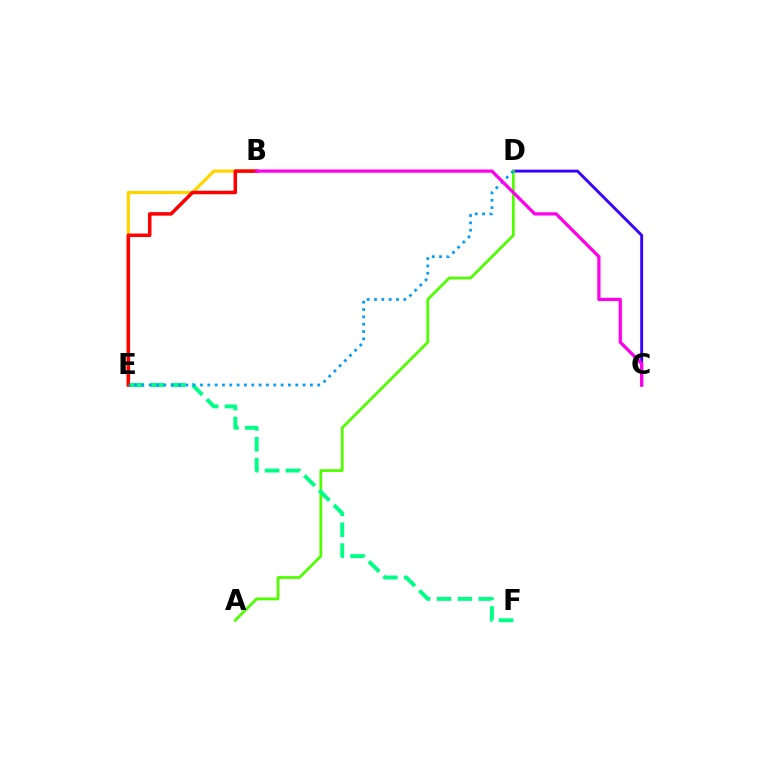{('C', 'D'): [{'color': '#3700ff', 'line_style': 'solid', 'thickness': 2.09}], ('A', 'D'): [{'color': '#4fff00', 'line_style': 'solid', 'thickness': 1.99}], ('E', 'F'): [{'color': '#00ff86', 'line_style': 'dashed', 'thickness': 2.83}], ('B', 'E'): [{'color': '#ffd500', 'line_style': 'solid', 'thickness': 2.31}, {'color': '#ff0000', 'line_style': 'solid', 'thickness': 2.52}], ('D', 'E'): [{'color': '#009eff', 'line_style': 'dotted', 'thickness': 1.99}], ('B', 'C'): [{'color': '#ff00ed', 'line_style': 'solid', 'thickness': 2.34}]}